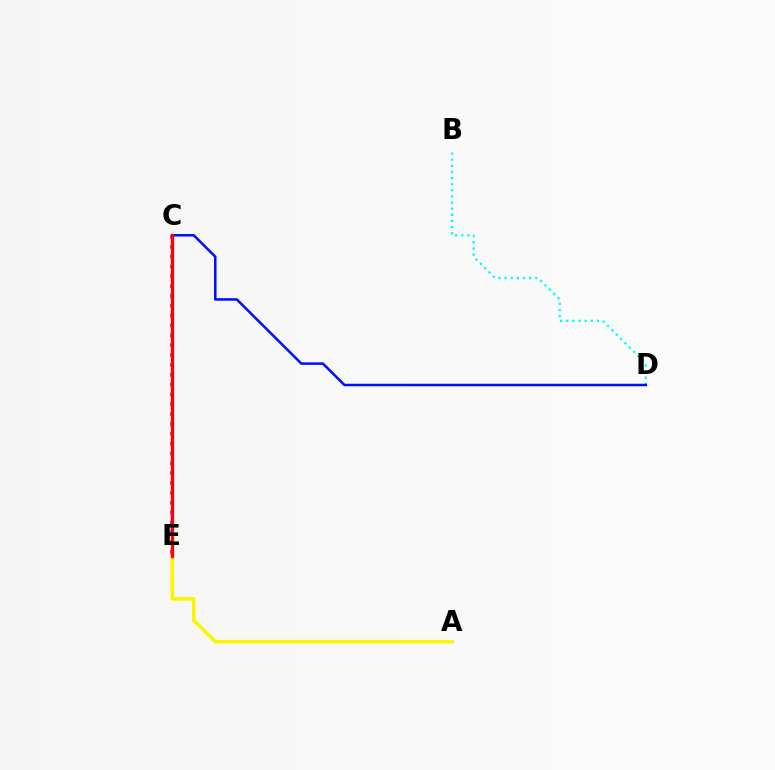{('C', 'E'): [{'color': '#08ff00', 'line_style': 'dotted', 'thickness': 1.73}, {'color': '#ee00ff', 'line_style': 'dotted', 'thickness': 2.68}, {'color': '#ff0000', 'line_style': 'solid', 'thickness': 2.38}], ('A', 'E'): [{'color': '#fcf500', 'line_style': 'solid', 'thickness': 2.57}], ('B', 'D'): [{'color': '#00fff6', 'line_style': 'dotted', 'thickness': 1.66}], ('C', 'D'): [{'color': '#0010ff', 'line_style': 'solid', 'thickness': 1.82}]}